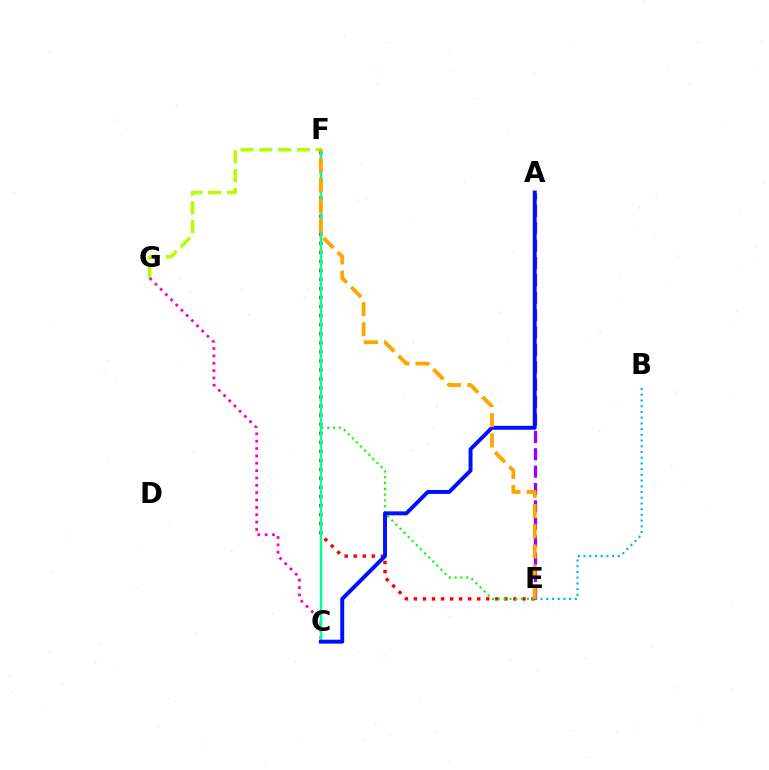{('F', 'G'): [{'color': '#b3ff00', 'line_style': 'dashed', 'thickness': 2.55}], ('B', 'E'): [{'color': '#00b5ff', 'line_style': 'dotted', 'thickness': 1.55}], ('E', 'F'): [{'color': '#ff0000', 'line_style': 'dotted', 'thickness': 2.46}, {'color': '#08ff00', 'line_style': 'dotted', 'thickness': 1.57}, {'color': '#ffa500', 'line_style': 'dashed', 'thickness': 2.74}], ('C', 'G'): [{'color': '#ff00bd', 'line_style': 'dotted', 'thickness': 2.0}], ('C', 'F'): [{'color': '#00ff9d', 'line_style': 'solid', 'thickness': 1.78}], ('A', 'E'): [{'color': '#9b00ff', 'line_style': 'dashed', 'thickness': 2.36}], ('A', 'C'): [{'color': '#0010ff', 'line_style': 'solid', 'thickness': 2.83}]}